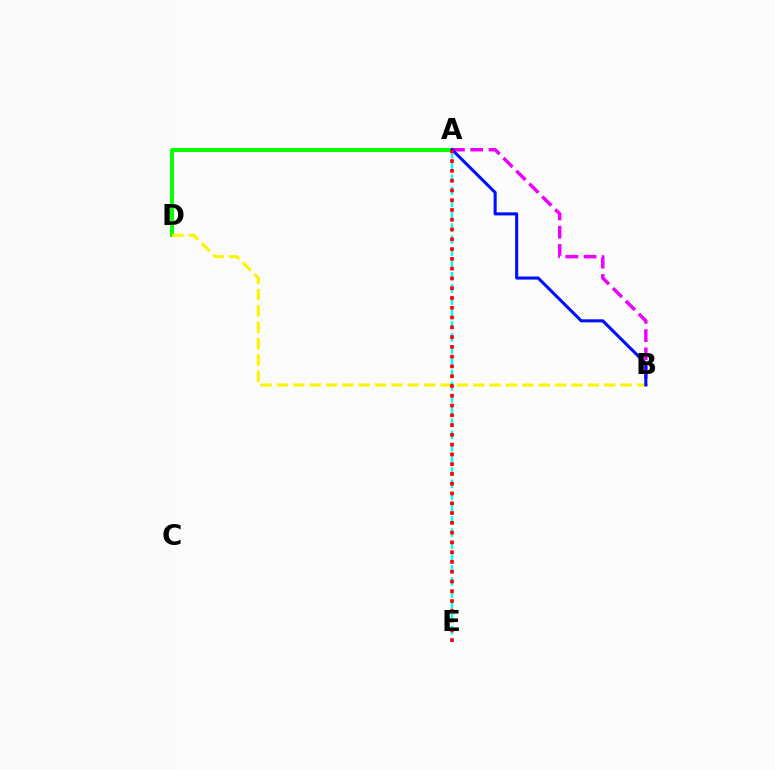{('A', 'D'): [{'color': '#08ff00', 'line_style': 'solid', 'thickness': 2.84}], ('A', 'B'): [{'color': '#ee00ff', 'line_style': 'dashed', 'thickness': 2.48}, {'color': '#0010ff', 'line_style': 'solid', 'thickness': 2.21}], ('B', 'D'): [{'color': '#fcf500', 'line_style': 'dashed', 'thickness': 2.22}], ('A', 'E'): [{'color': '#00fff6', 'line_style': 'dashed', 'thickness': 1.66}, {'color': '#ff0000', 'line_style': 'dotted', 'thickness': 2.66}]}